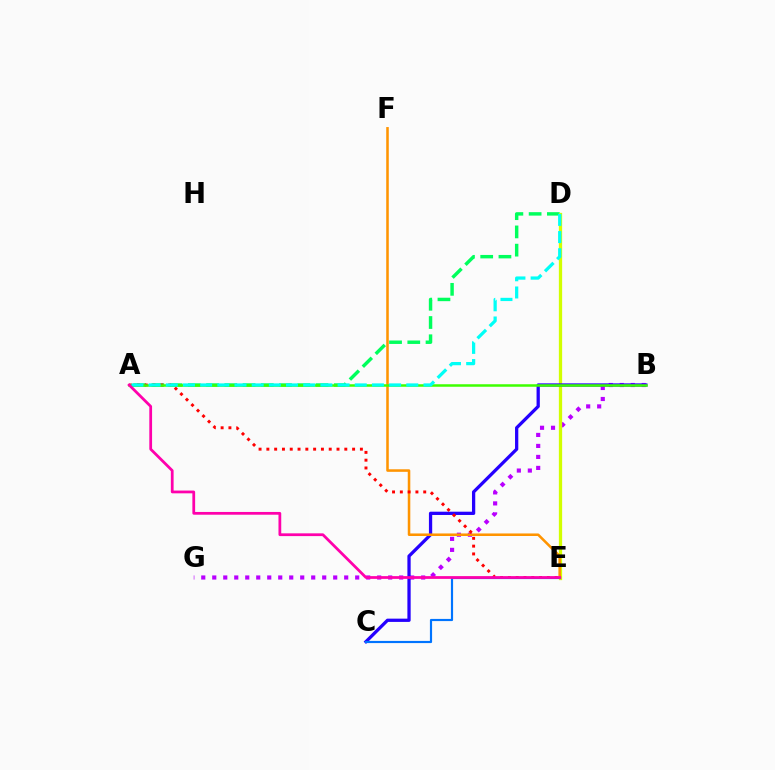{('B', 'G'): [{'color': '#b900ff', 'line_style': 'dotted', 'thickness': 2.99}], ('A', 'D'): [{'color': '#00ff5c', 'line_style': 'dashed', 'thickness': 2.48}, {'color': '#00fff6', 'line_style': 'dashed', 'thickness': 2.33}], ('D', 'E'): [{'color': '#d1ff00', 'line_style': 'solid', 'thickness': 2.36}], ('B', 'C'): [{'color': '#2500ff', 'line_style': 'solid', 'thickness': 2.35}], ('E', 'F'): [{'color': '#ff9400', 'line_style': 'solid', 'thickness': 1.83}], ('A', 'E'): [{'color': '#ff0000', 'line_style': 'dotted', 'thickness': 2.12}, {'color': '#ff00ac', 'line_style': 'solid', 'thickness': 1.99}], ('C', 'E'): [{'color': '#0074ff', 'line_style': 'solid', 'thickness': 1.56}], ('A', 'B'): [{'color': '#3dff00', 'line_style': 'solid', 'thickness': 1.8}]}